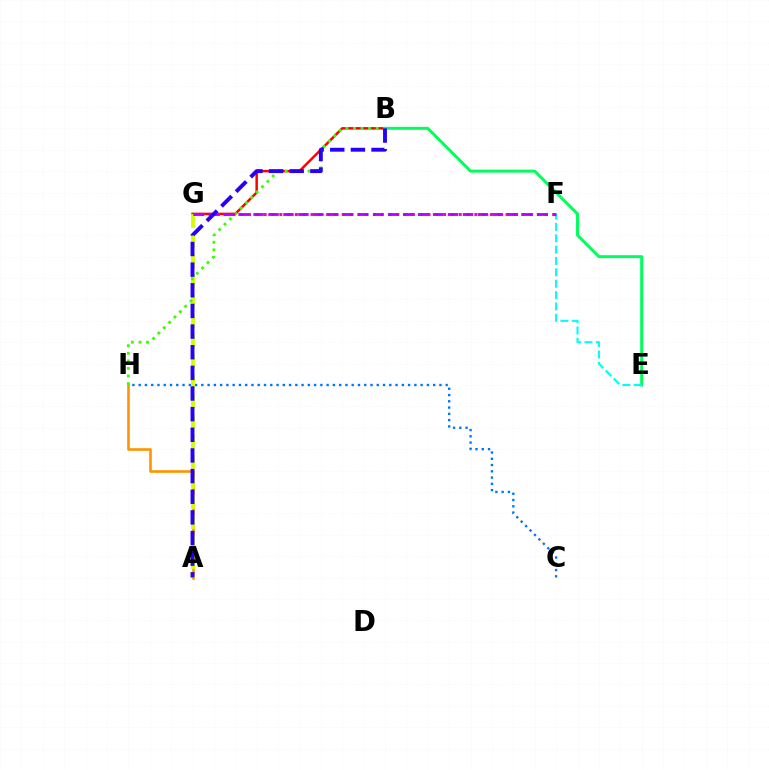{('B', 'G'): [{'color': '#ff0000', 'line_style': 'solid', 'thickness': 1.79}], ('A', 'H'): [{'color': '#ff9400', 'line_style': 'solid', 'thickness': 1.9}], ('C', 'H'): [{'color': '#0074ff', 'line_style': 'dotted', 'thickness': 1.7}], ('A', 'G'): [{'color': '#d1ff00', 'line_style': 'dashed', 'thickness': 2.73}], ('B', 'H'): [{'color': '#3dff00', 'line_style': 'dotted', 'thickness': 2.06}], ('B', 'E'): [{'color': '#00ff5c', 'line_style': 'solid', 'thickness': 2.14}], ('F', 'G'): [{'color': '#ff00ac', 'line_style': 'dotted', 'thickness': 2.12}, {'color': '#b900ff', 'line_style': 'dashed', 'thickness': 2.03}], ('E', 'F'): [{'color': '#00fff6', 'line_style': 'dashed', 'thickness': 1.54}], ('A', 'B'): [{'color': '#2500ff', 'line_style': 'dashed', 'thickness': 2.8}]}